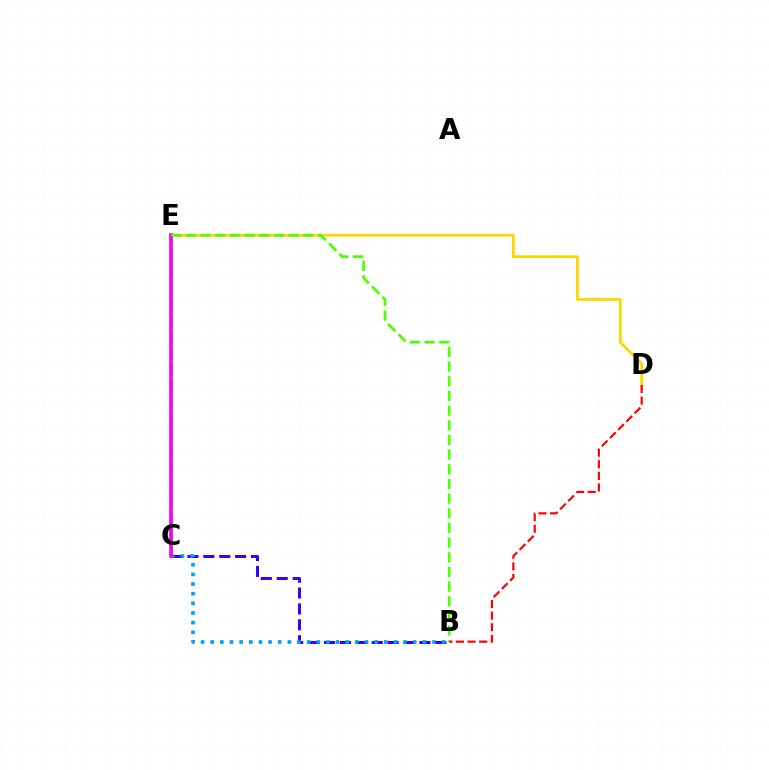{('B', 'C'): [{'color': '#3700ff', 'line_style': 'dashed', 'thickness': 2.16}, {'color': '#009eff', 'line_style': 'dotted', 'thickness': 2.62}], ('C', 'E'): [{'color': '#00ff86', 'line_style': 'dashed', 'thickness': 2.23}, {'color': '#ff00ed', 'line_style': 'solid', 'thickness': 2.62}], ('D', 'E'): [{'color': '#ffd500', 'line_style': 'solid', 'thickness': 2.01}], ('B', 'E'): [{'color': '#4fff00', 'line_style': 'dashed', 'thickness': 1.99}], ('B', 'D'): [{'color': '#ff0000', 'line_style': 'dashed', 'thickness': 1.58}]}